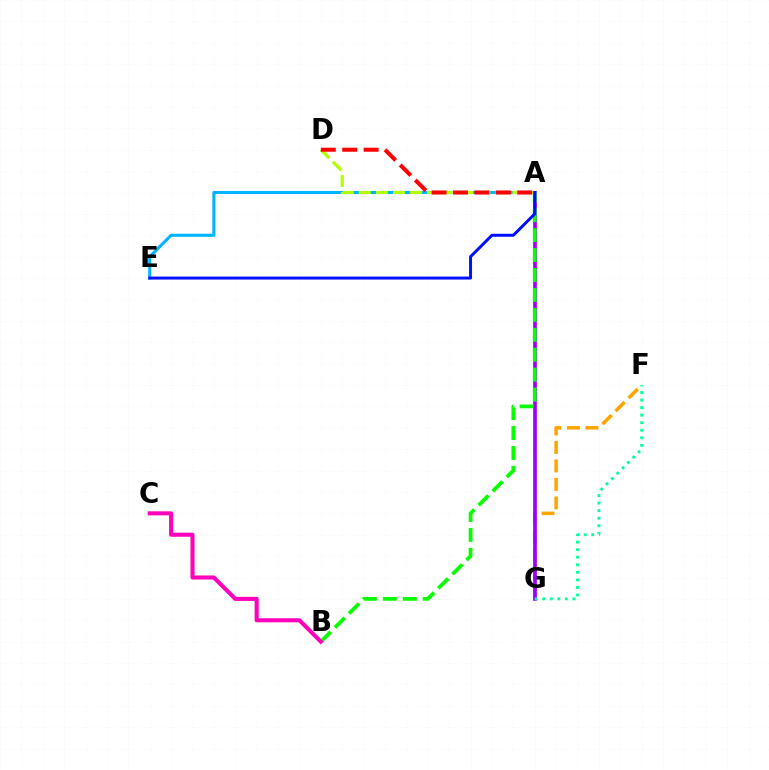{('F', 'G'): [{'color': '#ffa500', 'line_style': 'dashed', 'thickness': 2.51}, {'color': '#00ff9d', 'line_style': 'dotted', 'thickness': 2.05}], ('A', 'G'): [{'color': '#9b00ff', 'line_style': 'solid', 'thickness': 2.66}], ('A', 'B'): [{'color': '#08ff00', 'line_style': 'dashed', 'thickness': 2.71}], ('A', 'E'): [{'color': '#00b5ff', 'line_style': 'solid', 'thickness': 2.21}, {'color': '#0010ff', 'line_style': 'solid', 'thickness': 2.14}], ('A', 'D'): [{'color': '#b3ff00', 'line_style': 'dashed', 'thickness': 2.32}, {'color': '#ff0000', 'line_style': 'dashed', 'thickness': 2.91}], ('B', 'C'): [{'color': '#ff00bd', 'line_style': 'solid', 'thickness': 2.93}]}